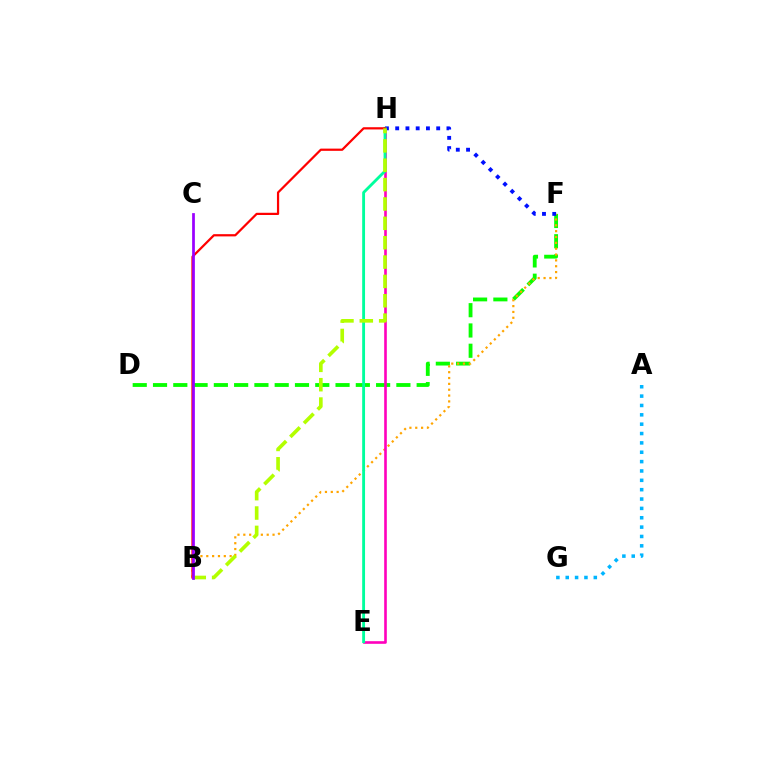{('A', 'G'): [{'color': '#00b5ff', 'line_style': 'dotted', 'thickness': 2.54}], ('D', 'F'): [{'color': '#08ff00', 'line_style': 'dashed', 'thickness': 2.76}], ('B', 'F'): [{'color': '#ffa500', 'line_style': 'dotted', 'thickness': 1.59}], ('E', 'H'): [{'color': '#ff00bd', 'line_style': 'solid', 'thickness': 1.89}, {'color': '#00ff9d', 'line_style': 'solid', 'thickness': 2.06}], ('F', 'H'): [{'color': '#0010ff', 'line_style': 'dotted', 'thickness': 2.79}], ('B', 'H'): [{'color': '#ff0000', 'line_style': 'solid', 'thickness': 1.6}, {'color': '#b3ff00', 'line_style': 'dashed', 'thickness': 2.63}], ('B', 'C'): [{'color': '#9b00ff', 'line_style': 'solid', 'thickness': 1.97}]}